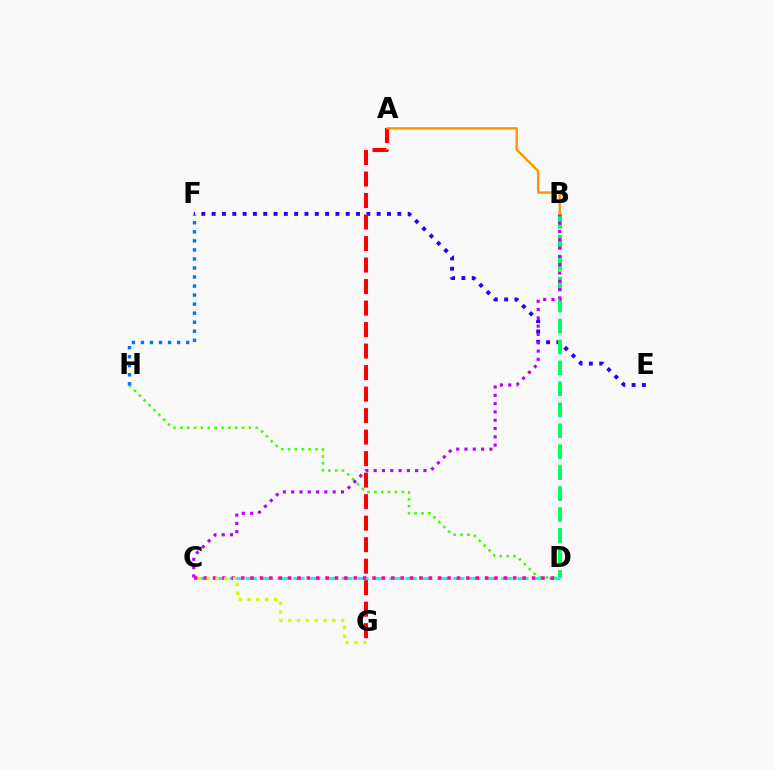{('E', 'F'): [{'color': '#2500ff', 'line_style': 'dotted', 'thickness': 2.8}], ('D', 'H'): [{'color': '#3dff00', 'line_style': 'dotted', 'thickness': 1.86}], ('B', 'D'): [{'color': '#00ff5c', 'line_style': 'dashed', 'thickness': 2.84}], ('C', 'D'): [{'color': '#00fff6', 'line_style': 'dashed', 'thickness': 2.17}, {'color': '#ff00ac', 'line_style': 'dotted', 'thickness': 2.55}], ('A', 'G'): [{'color': '#ff0000', 'line_style': 'dashed', 'thickness': 2.92}], ('B', 'C'): [{'color': '#b900ff', 'line_style': 'dotted', 'thickness': 2.26}], ('F', 'H'): [{'color': '#0074ff', 'line_style': 'dotted', 'thickness': 2.46}], ('A', 'B'): [{'color': '#ff9400', 'line_style': 'solid', 'thickness': 1.71}], ('C', 'G'): [{'color': '#d1ff00', 'line_style': 'dotted', 'thickness': 2.4}]}